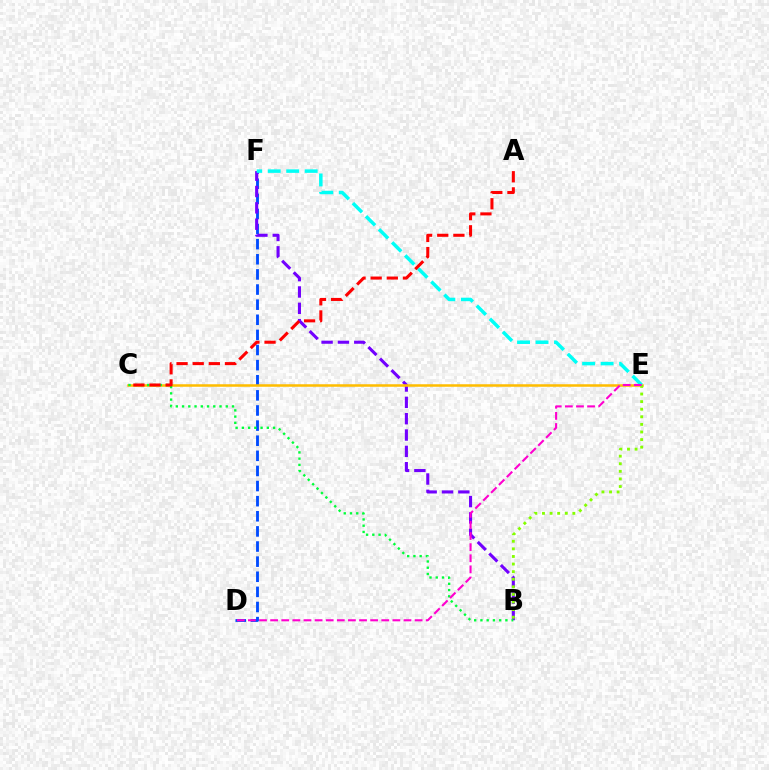{('D', 'F'): [{'color': '#004bff', 'line_style': 'dashed', 'thickness': 2.05}], ('B', 'F'): [{'color': '#7200ff', 'line_style': 'dashed', 'thickness': 2.22}], ('C', 'E'): [{'color': '#ffbd00', 'line_style': 'solid', 'thickness': 1.82}], ('B', 'E'): [{'color': '#84ff00', 'line_style': 'dotted', 'thickness': 2.06}], ('B', 'C'): [{'color': '#00ff39', 'line_style': 'dotted', 'thickness': 1.7}], ('E', 'F'): [{'color': '#00fff6', 'line_style': 'dashed', 'thickness': 2.51}], ('D', 'E'): [{'color': '#ff00cf', 'line_style': 'dashed', 'thickness': 1.51}], ('A', 'C'): [{'color': '#ff0000', 'line_style': 'dashed', 'thickness': 2.19}]}